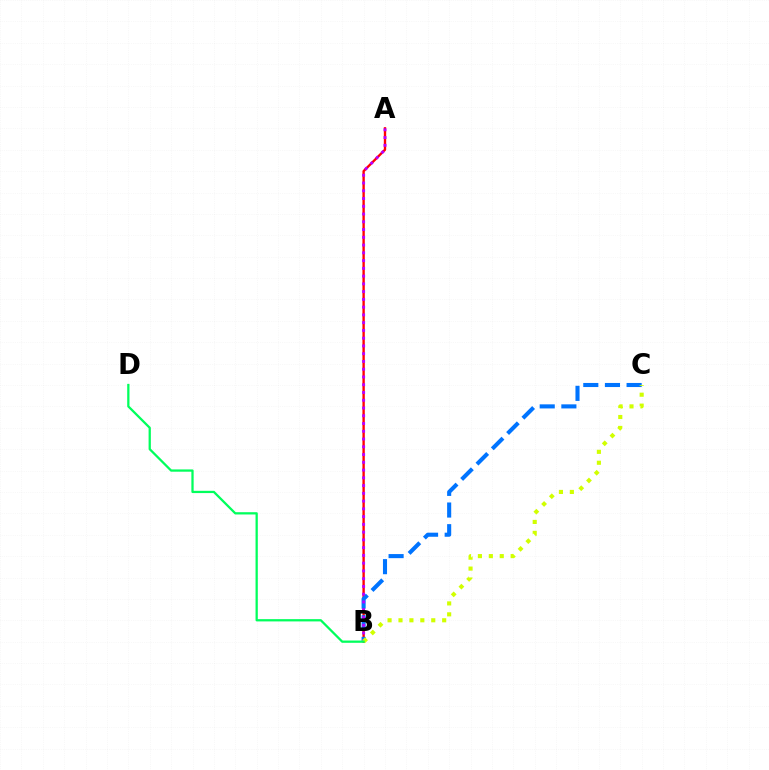{('A', 'B'): [{'color': '#ff0000', 'line_style': 'solid', 'thickness': 1.69}, {'color': '#b900ff', 'line_style': 'dotted', 'thickness': 2.11}], ('B', 'C'): [{'color': '#0074ff', 'line_style': 'dashed', 'thickness': 2.94}, {'color': '#d1ff00', 'line_style': 'dotted', 'thickness': 2.97}], ('B', 'D'): [{'color': '#00ff5c', 'line_style': 'solid', 'thickness': 1.63}]}